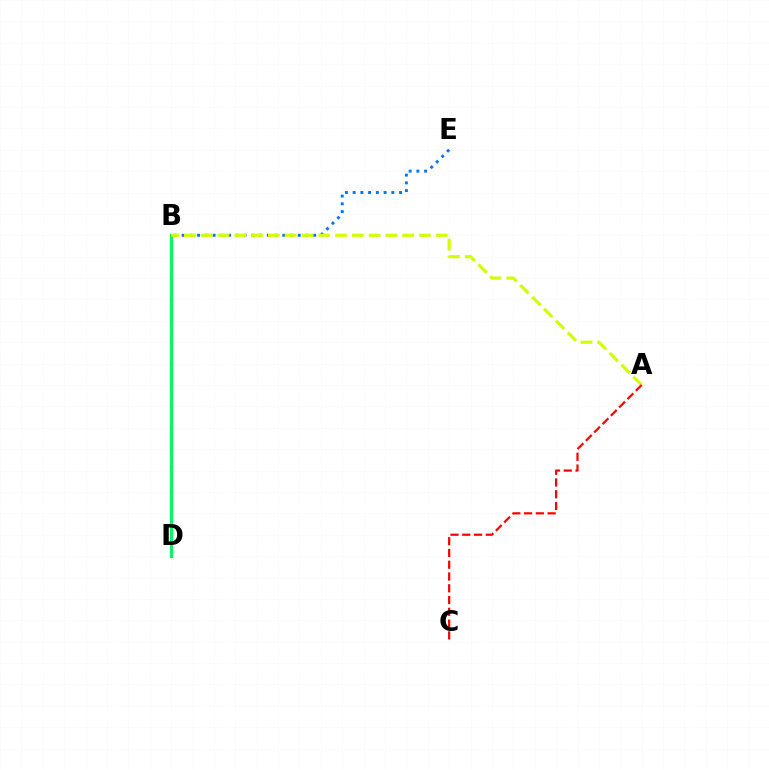{('B', 'E'): [{'color': '#0074ff', 'line_style': 'dotted', 'thickness': 2.1}], ('B', 'D'): [{'color': '#b900ff', 'line_style': 'solid', 'thickness': 2.19}, {'color': '#00ff5c', 'line_style': 'solid', 'thickness': 2.1}], ('A', 'B'): [{'color': '#d1ff00', 'line_style': 'dashed', 'thickness': 2.28}], ('A', 'C'): [{'color': '#ff0000', 'line_style': 'dashed', 'thickness': 1.6}]}